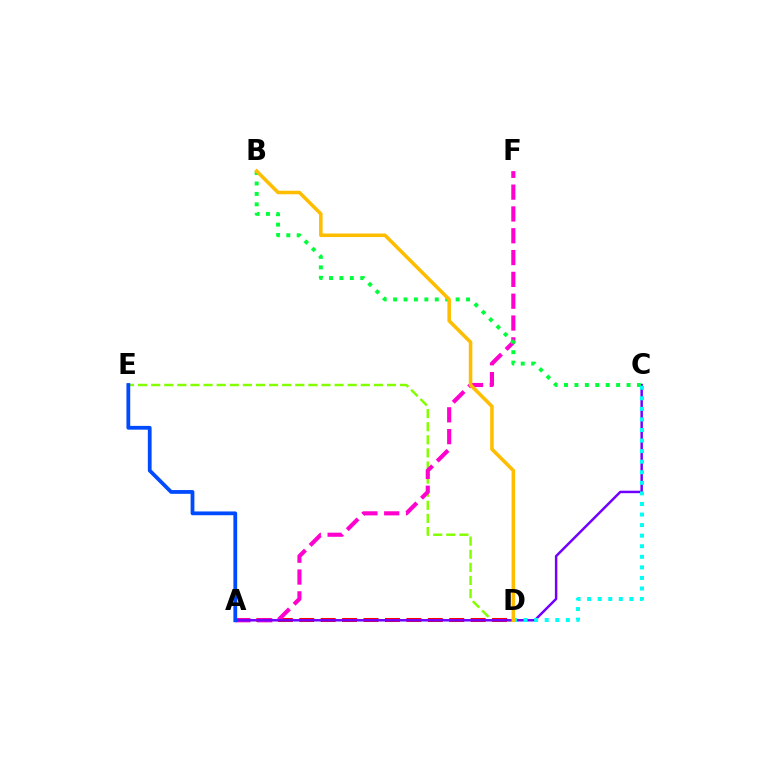{('D', 'E'): [{'color': '#84ff00', 'line_style': 'dashed', 'thickness': 1.78}], ('A', 'D'): [{'color': '#ff0000', 'line_style': 'dashed', 'thickness': 2.91}], ('A', 'F'): [{'color': '#ff00cf', 'line_style': 'dashed', 'thickness': 2.96}], ('A', 'C'): [{'color': '#7200ff', 'line_style': 'solid', 'thickness': 1.78}], ('B', 'C'): [{'color': '#00ff39', 'line_style': 'dotted', 'thickness': 2.83}], ('C', 'D'): [{'color': '#00fff6', 'line_style': 'dotted', 'thickness': 2.87}], ('B', 'D'): [{'color': '#ffbd00', 'line_style': 'solid', 'thickness': 2.55}], ('A', 'E'): [{'color': '#004bff', 'line_style': 'solid', 'thickness': 2.72}]}